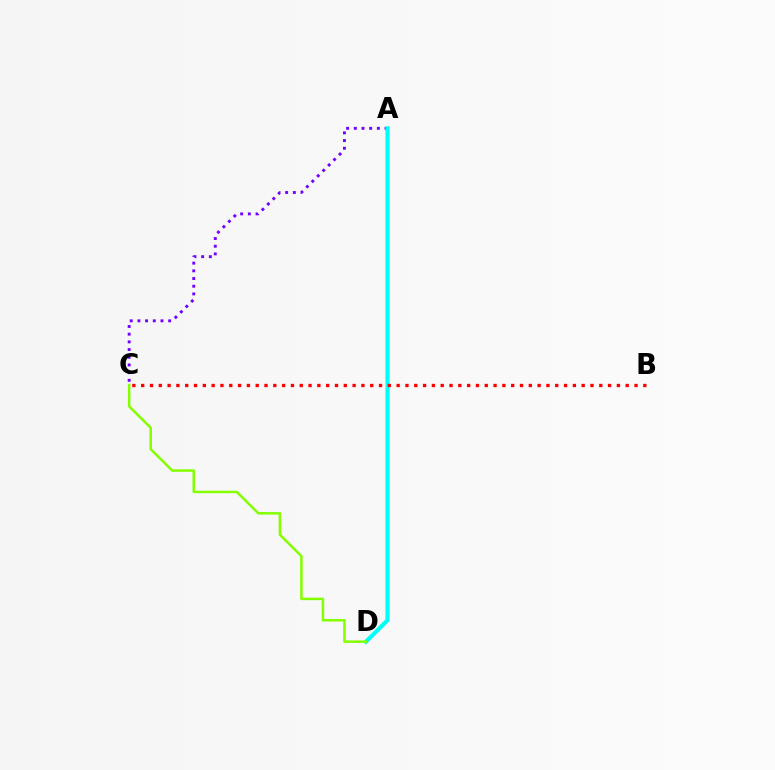{('A', 'C'): [{'color': '#7200ff', 'line_style': 'dotted', 'thickness': 2.09}], ('A', 'D'): [{'color': '#00fff6', 'line_style': 'solid', 'thickness': 2.97}], ('C', 'D'): [{'color': '#84ff00', 'line_style': 'solid', 'thickness': 1.81}], ('B', 'C'): [{'color': '#ff0000', 'line_style': 'dotted', 'thickness': 2.39}]}